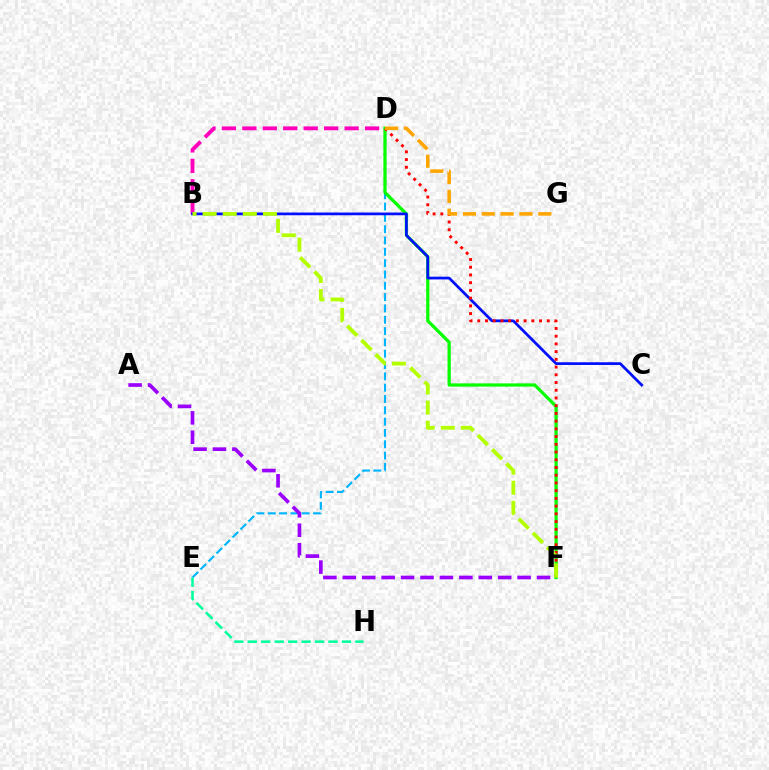{('B', 'D'): [{'color': '#ff00bd', 'line_style': 'dashed', 'thickness': 2.78}], ('D', 'E'): [{'color': '#00b5ff', 'line_style': 'dashed', 'thickness': 1.54}], ('E', 'H'): [{'color': '#00ff9d', 'line_style': 'dashed', 'thickness': 1.83}], ('D', 'F'): [{'color': '#08ff00', 'line_style': 'solid', 'thickness': 2.34}, {'color': '#ff0000', 'line_style': 'dotted', 'thickness': 2.1}], ('B', 'C'): [{'color': '#0010ff', 'line_style': 'solid', 'thickness': 1.97}], ('B', 'F'): [{'color': '#b3ff00', 'line_style': 'dashed', 'thickness': 2.73}], ('D', 'G'): [{'color': '#ffa500', 'line_style': 'dashed', 'thickness': 2.56}], ('A', 'F'): [{'color': '#9b00ff', 'line_style': 'dashed', 'thickness': 2.64}]}